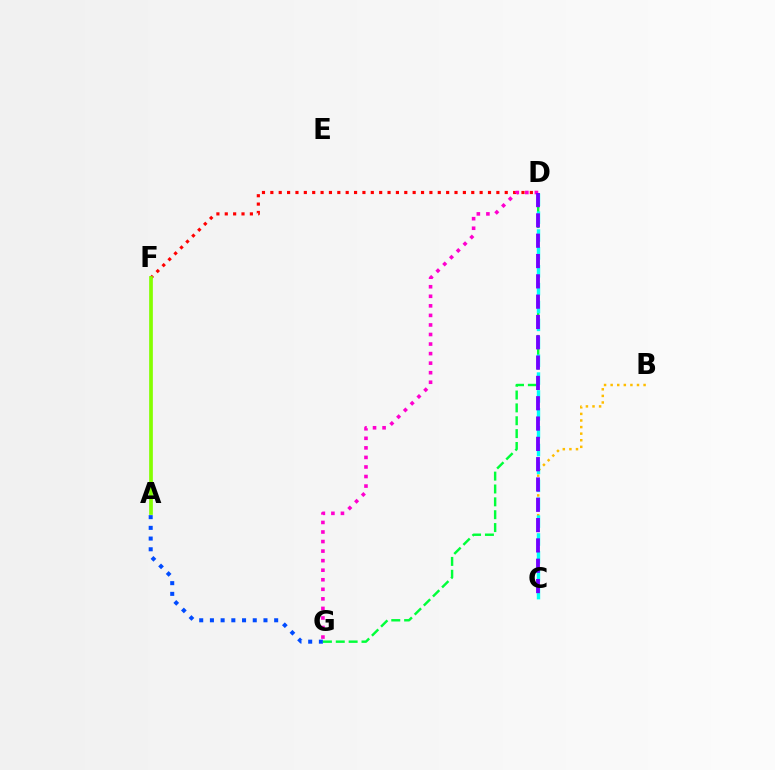{('D', 'F'): [{'color': '#ff0000', 'line_style': 'dotted', 'thickness': 2.27}], ('A', 'G'): [{'color': '#004bff', 'line_style': 'dotted', 'thickness': 2.91}], ('B', 'C'): [{'color': '#ffbd00', 'line_style': 'dotted', 'thickness': 1.79}], ('D', 'G'): [{'color': '#00ff39', 'line_style': 'dashed', 'thickness': 1.75}, {'color': '#ff00cf', 'line_style': 'dotted', 'thickness': 2.59}], ('C', 'D'): [{'color': '#00fff6', 'line_style': 'dashed', 'thickness': 2.43}, {'color': '#7200ff', 'line_style': 'dashed', 'thickness': 2.76}], ('A', 'F'): [{'color': '#84ff00', 'line_style': 'solid', 'thickness': 2.67}]}